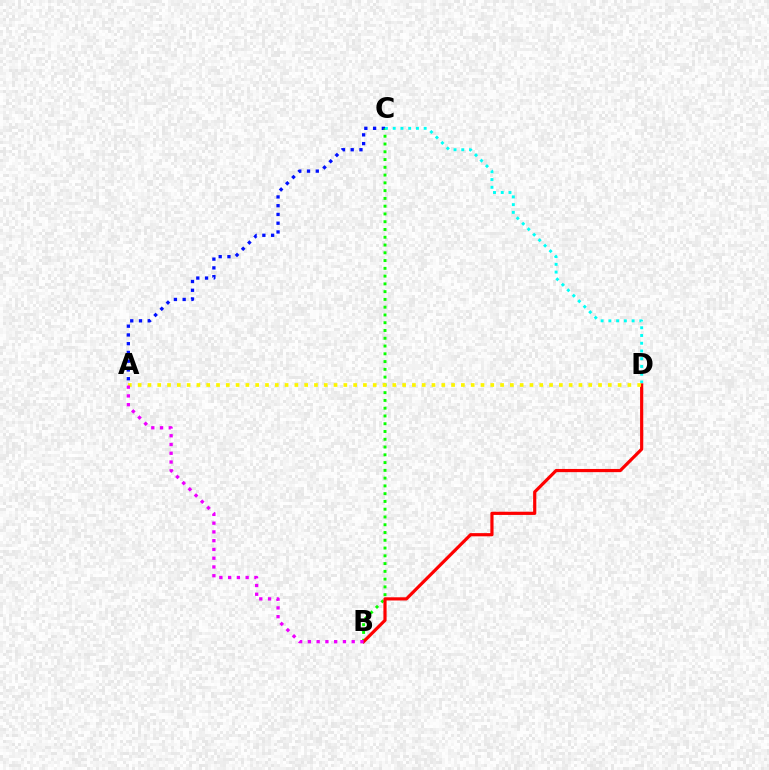{('A', 'C'): [{'color': '#0010ff', 'line_style': 'dotted', 'thickness': 2.38}], ('B', 'C'): [{'color': '#08ff00', 'line_style': 'dotted', 'thickness': 2.11}], ('C', 'D'): [{'color': '#00fff6', 'line_style': 'dotted', 'thickness': 2.1}], ('B', 'D'): [{'color': '#ff0000', 'line_style': 'solid', 'thickness': 2.3}], ('A', 'D'): [{'color': '#fcf500', 'line_style': 'dotted', 'thickness': 2.66}], ('A', 'B'): [{'color': '#ee00ff', 'line_style': 'dotted', 'thickness': 2.38}]}